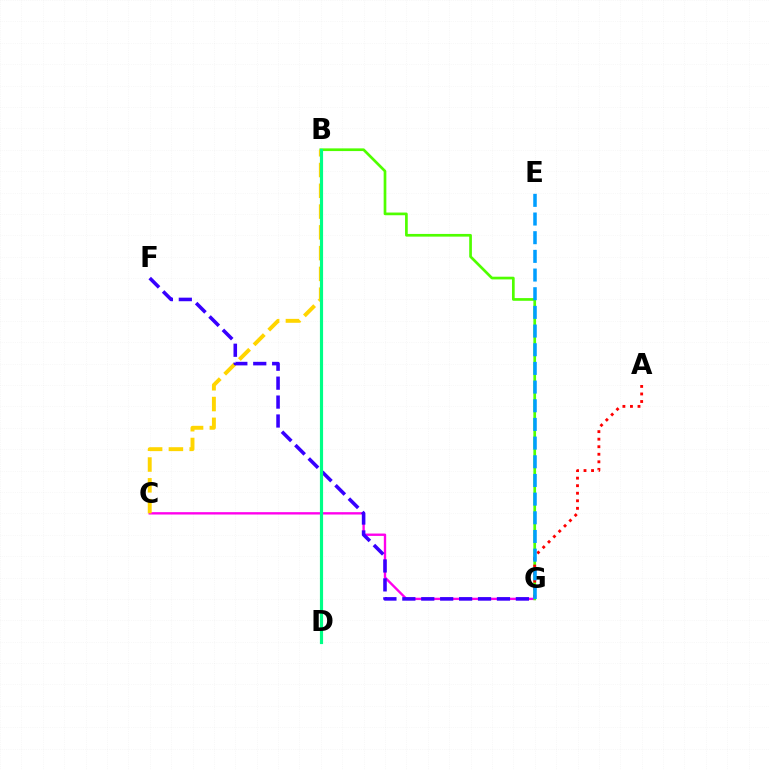{('C', 'G'): [{'color': '#ff00ed', 'line_style': 'solid', 'thickness': 1.7}], ('B', 'G'): [{'color': '#4fff00', 'line_style': 'solid', 'thickness': 1.94}], ('A', 'G'): [{'color': '#ff0000', 'line_style': 'dotted', 'thickness': 2.05}], ('B', 'C'): [{'color': '#ffd500', 'line_style': 'dashed', 'thickness': 2.82}], ('F', 'G'): [{'color': '#3700ff', 'line_style': 'dashed', 'thickness': 2.57}], ('E', 'G'): [{'color': '#009eff', 'line_style': 'dashed', 'thickness': 2.54}], ('B', 'D'): [{'color': '#00ff86', 'line_style': 'solid', 'thickness': 2.28}]}